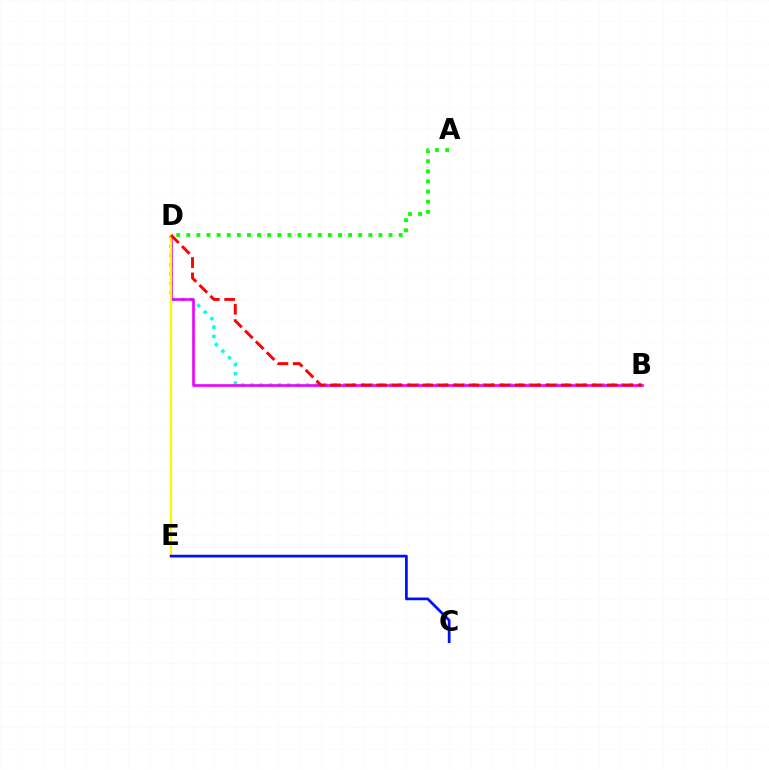{('B', 'D'): [{'color': '#00fff6', 'line_style': 'dotted', 'thickness': 2.52}, {'color': '#ee00ff', 'line_style': 'solid', 'thickness': 1.9}, {'color': '#ff0000', 'line_style': 'dashed', 'thickness': 2.09}], ('A', 'D'): [{'color': '#08ff00', 'line_style': 'dotted', 'thickness': 2.75}], ('D', 'E'): [{'color': '#fcf500', 'line_style': 'solid', 'thickness': 1.6}], ('C', 'E'): [{'color': '#0010ff', 'line_style': 'solid', 'thickness': 1.96}]}